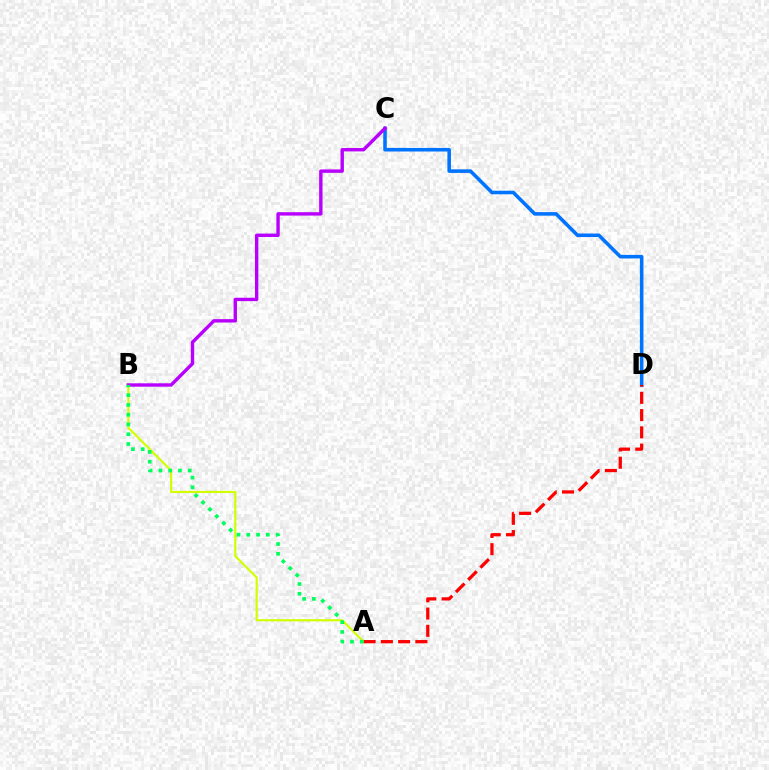{('C', 'D'): [{'color': '#0074ff', 'line_style': 'solid', 'thickness': 2.56}], ('A', 'B'): [{'color': '#d1ff00', 'line_style': 'solid', 'thickness': 1.57}, {'color': '#00ff5c', 'line_style': 'dotted', 'thickness': 2.65}], ('A', 'D'): [{'color': '#ff0000', 'line_style': 'dashed', 'thickness': 2.34}], ('B', 'C'): [{'color': '#b900ff', 'line_style': 'solid', 'thickness': 2.44}]}